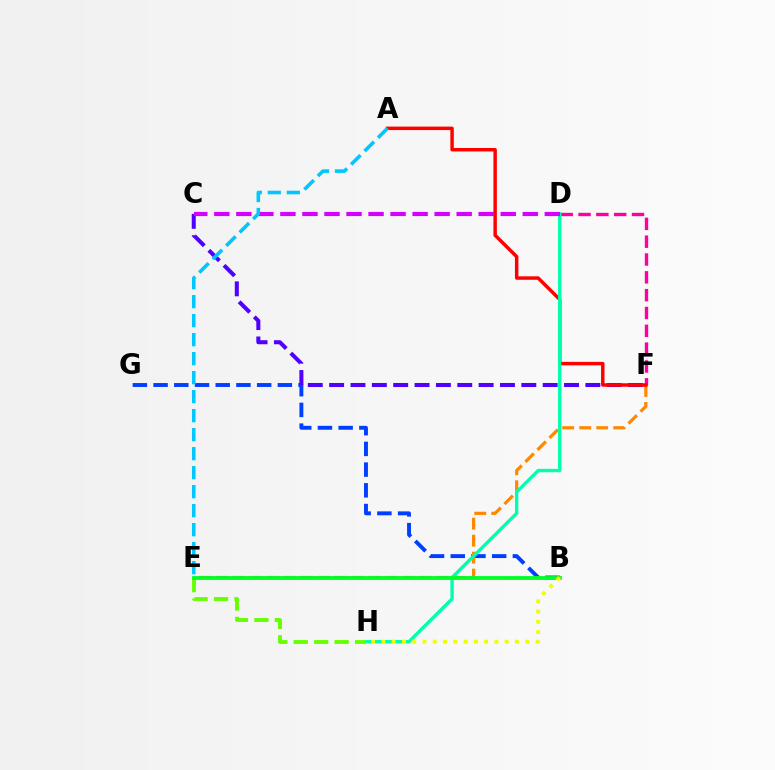{('B', 'G'): [{'color': '#003fff', 'line_style': 'dashed', 'thickness': 2.81}], ('C', 'F'): [{'color': '#4f00ff', 'line_style': 'dashed', 'thickness': 2.9}], ('D', 'F'): [{'color': '#ff00a0', 'line_style': 'dashed', 'thickness': 2.42}], ('E', 'F'): [{'color': '#ff8800', 'line_style': 'dashed', 'thickness': 2.31}], ('A', 'F'): [{'color': '#ff0000', 'line_style': 'solid', 'thickness': 2.49}], ('D', 'H'): [{'color': '#00ffaf', 'line_style': 'solid', 'thickness': 2.44}], ('C', 'D'): [{'color': '#d600ff', 'line_style': 'dashed', 'thickness': 2.99}], ('E', 'H'): [{'color': '#66ff00', 'line_style': 'dashed', 'thickness': 2.78}], ('B', 'E'): [{'color': '#00ff27', 'line_style': 'solid', 'thickness': 2.76}], ('A', 'E'): [{'color': '#00c7ff', 'line_style': 'dashed', 'thickness': 2.58}], ('B', 'H'): [{'color': '#eeff00', 'line_style': 'dotted', 'thickness': 2.79}]}